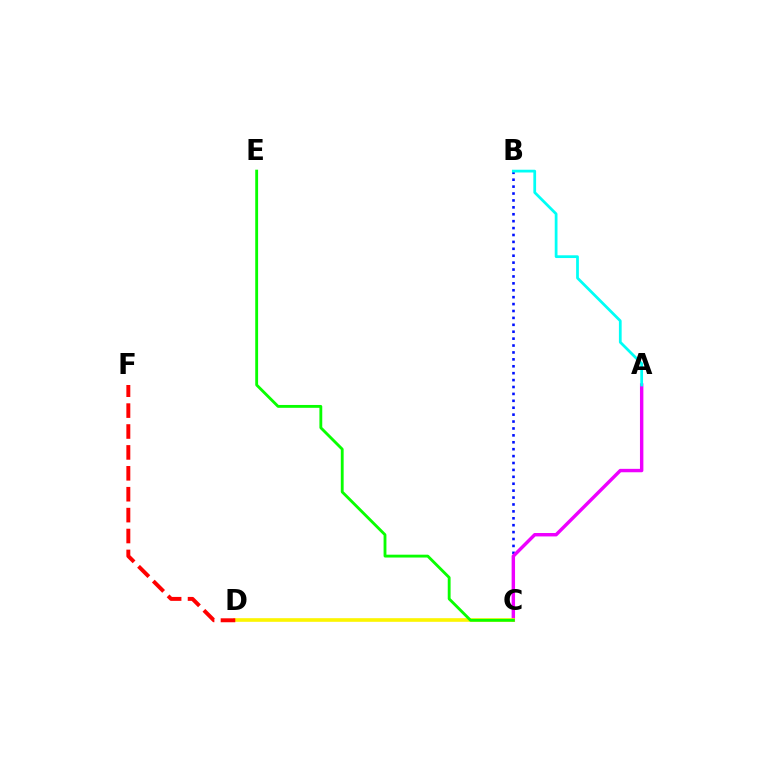{('B', 'C'): [{'color': '#0010ff', 'line_style': 'dotted', 'thickness': 1.88}], ('A', 'C'): [{'color': '#ee00ff', 'line_style': 'solid', 'thickness': 2.46}], ('C', 'D'): [{'color': '#fcf500', 'line_style': 'solid', 'thickness': 2.6}], ('A', 'B'): [{'color': '#00fff6', 'line_style': 'solid', 'thickness': 1.98}], ('D', 'F'): [{'color': '#ff0000', 'line_style': 'dashed', 'thickness': 2.84}], ('C', 'E'): [{'color': '#08ff00', 'line_style': 'solid', 'thickness': 2.05}]}